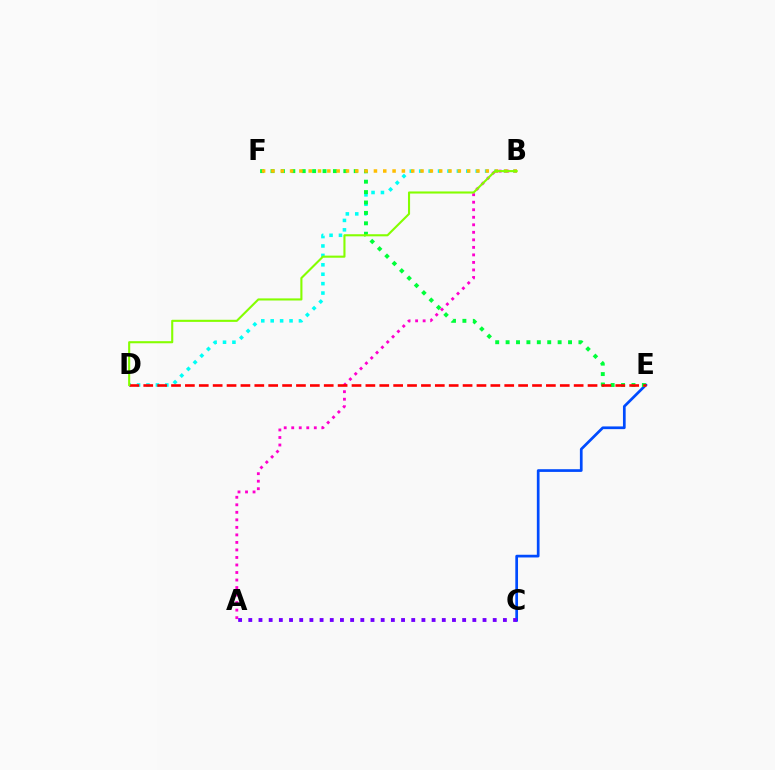{('A', 'B'): [{'color': '#ff00cf', 'line_style': 'dotted', 'thickness': 2.04}], ('C', 'E'): [{'color': '#004bff', 'line_style': 'solid', 'thickness': 1.95}], ('B', 'D'): [{'color': '#00fff6', 'line_style': 'dotted', 'thickness': 2.56}, {'color': '#84ff00', 'line_style': 'solid', 'thickness': 1.51}], ('A', 'C'): [{'color': '#7200ff', 'line_style': 'dotted', 'thickness': 2.77}], ('E', 'F'): [{'color': '#00ff39', 'line_style': 'dotted', 'thickness': 2.83}], ('D', 'E'): [{'color': '#ff0000', 'line_style': 'dashed', 'thickness': 1.89}], ('B', 'F'): [{'color': '#ffbd00', 'line_style': 'dotted', 'thickness': 2.53}]}